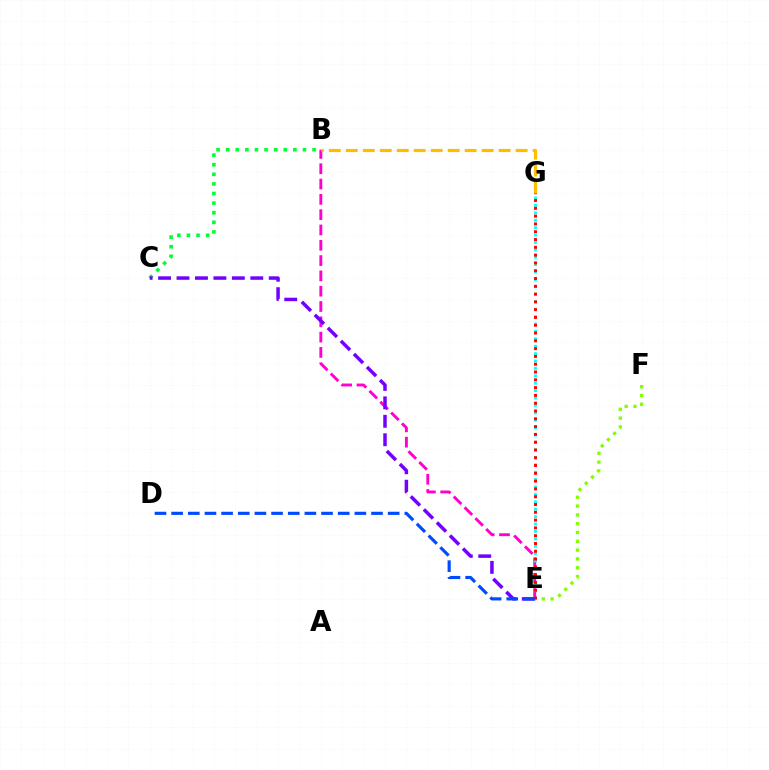{('B', 'C'): [{'color': '#00ff39', 'line_style': 'dotted', 'thickness': 2.61}], ('E', 'F'): [{'color': '#84ff00', 'line_style': 'dotted', 'thickness': 2.39}], ('B', 'E'): [{'color': '#ff00cf', 'line_style': 'dashed', 'thickness': 2.08}], ('E', 'G'): [{'color': '#00fff6', 'line_style': 'dotted', 'thickness': 2.01}, {'color': '#ff0000', 'line_style': 'dotted', 'thickness': 2.12}], ('C', 'E'): [{'color': '#7200ff', 'line_style': 'dashed', 'thickness': 2.51}], ('B', 'G'): [{'color': '#ffbd00', 'line_style': 'dashed', 'thickness': 2.31}], ('D', 'E'): [{'color': '#004bff', 'line_style': 'dashed', 'thickness': 2.26}]}